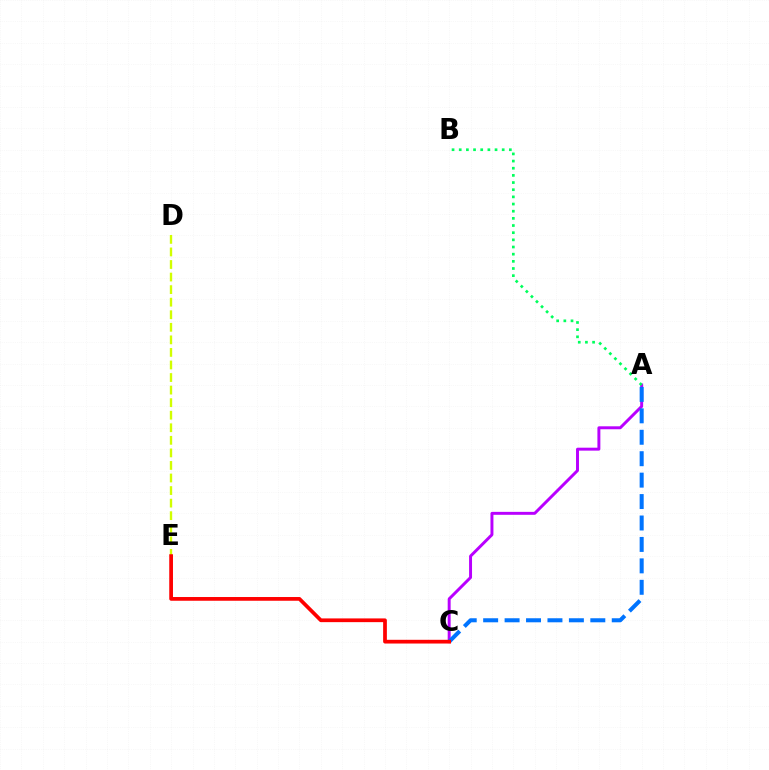{('A', 'C'): [{'color': '#b900ff', 'line_style': 'solid', 'thickness': 2.12}, {'color': '#0074ff', 'line_style': 'dashed', 'thickness': 2.91}], ('D', 'E'): [{'color': '#d1ff00', 'line_style': 'dashed', 'thickness': 1.71}], ('C', 'E'): [{'color': '#ff0000', 'line_style': 'solid', 'thickness': 2.69}], ('A', 'B'): [{'color': '#00ff5c', 'line_style': 'dotted', 'thickness': 1.95}]}